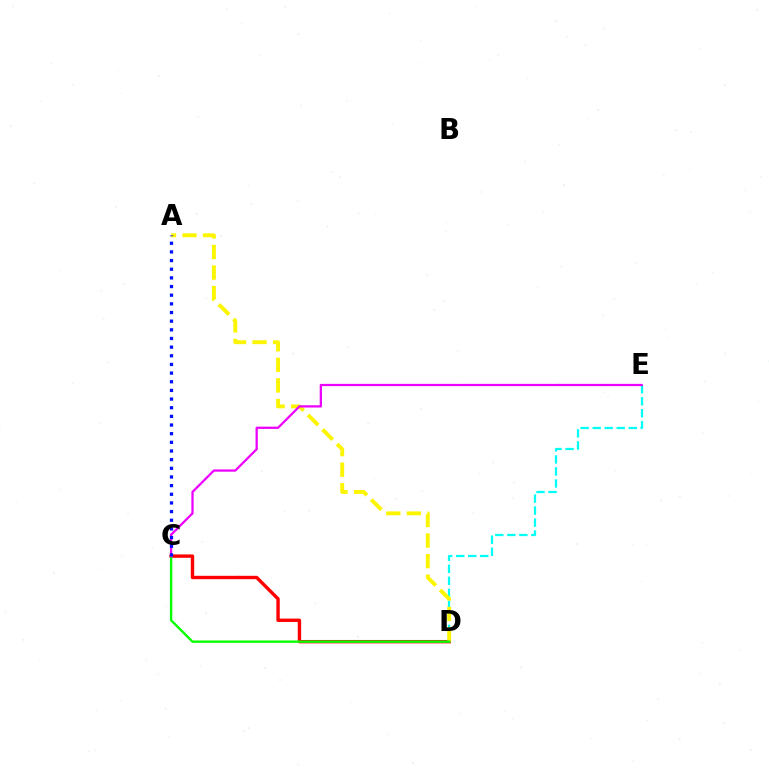{('C', 'D'): [{'color': '#ff0000', 'line_style': 'solid', 'thickness': 2.44}, {'color': '#08ff00', 'line_style': 'solid', 'thickness': 1.71}], ('D', 'E'): [{'color': '#00fff6', 'line_style': 'dashed', 'thickness': 1.63}], ('A', 'D'): [{'color': '#fcf500', 'line_style': 'dashed', 'thickness': 2.79}], ('C', 'E'): [{'color': '#ee00ff', 'line_style': 'solid', 'thickness': 1.63}], ('A', 'C'): [{'color': '#0010ff', 'line_style': 'dotted', 'thickness': 2.35}]}